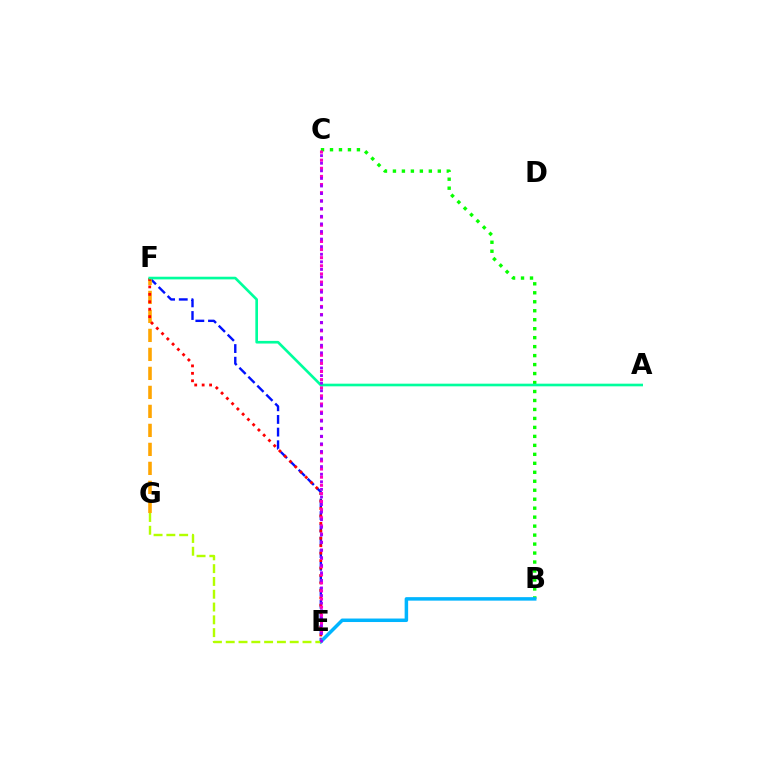{('E', 'F'): [{'color': '#0010ff', 'line_style': 'dashed', 'thickness': 1.72}, {'color': '#ff0000', 'line_style': 'dotted', 'thickness': 2.02}], ('F', 'G'): [{'color': '#ffa500', 'line_style': 'dashed', 'thickness': 2.58}], ('B', 'C'): [{'color': '#08ff00', 'line_style': 'dotted', 'thickness': 2.44}], ('C', 'E'): [{'color': '#ff00bd', 'line_style': 'dotted', 'thickness': 2.21}, {'color': '#9b00ff', 'line_style': 'dotted', 'thickness': 2.06}], ('A', 'F'): [{'color': '#00ff9d', 'line_style': 'solid', 'thickness': 1.91}], ('B', 'E'): [{'color': '#00b5ff', 'line_style': 'solid', 'thickness': 2.52}], ('E', 'G'): [{'color': '#b3ff00', 'line_style': 'dashed', 'thickness': 1.74}]}